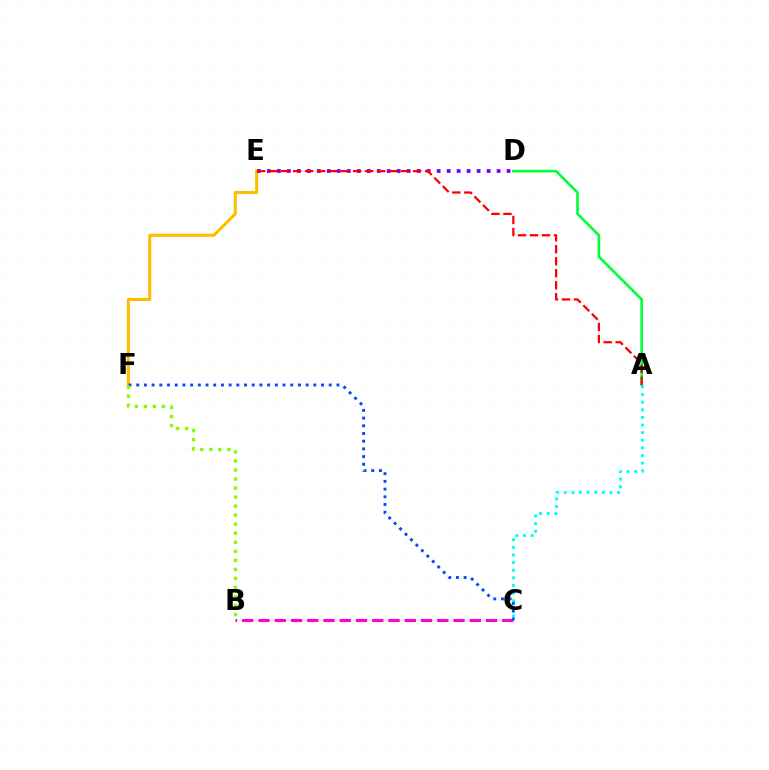{('A', 'D'): [{'color': '#00ff39', 'line_style': 'solid', 'thickness': 1.9}], ('E', 'F'): [{'color': '#ffbd00', 'line_style': 'solid', 'thickness': 2.21}], ('B', 'C'): [{'color': '#ff00cf', 'line_style': 'dashed', 'thickness': 2.21}], ('C', 'F'): [{'color': '#004bff', 'line_style': 'dotted', 'thickness': 2.09}], ('A', 'C'): [{'color': '#00fff6', 'line_style': 'dotted', 'thickness': 2.07}], ('D', 'E'): [{'color': '#7200ff', 'line_style': 'dotted', 'thickness': 2.71}], ('A', 'E'): [{'color': '#ff0000', 'line_style': 'dashed', 'thickness': 1.63}], ('B', 'F'): [{'color': '#84ff00', 'line_style': 'dotted', 'thickness': 2.46}]}